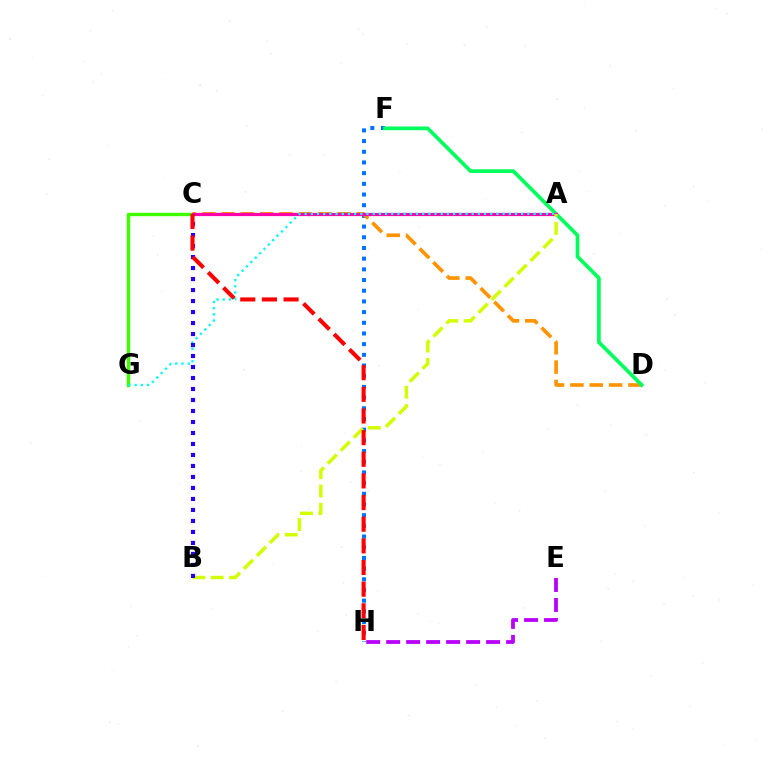{('C', 'G'): [{'color': '#3dff00', 'line_style': 'solid', 'thickness': 2.45}], ('F', 'H'): [{'color': '#0074ff', 'line_style': 'dotted', 'thickness': 2.9}], ('C', 'D'): [{'color': '#ff9400', 'line_style': 'dashed', 'thickness': 2.63}], ('D', 'F'): [{'color': '#00ff5c', 'line_style': 'solid', 'thickness': 2.67}], ('E', 'H'): [{'color': '#b900ff', 'line_style': 'dashed', 'thickness': 2.72}], ('A', 'C'): [{'color': '#ff00ac', 'line_style': 'solid', 'thickness': 2.31}], ('A', 'G'): [{'color': '#00fff6', 'line_style': 'dotted', 'thickness': 1.68}], ('A', 'B'): [{'color': '#d1ff00', 'line_style': 'dashed', 'thickness': 2.49}], ('B', 'C'): [{'color': '#2500ff', 'line_style': 'dotted', 'thickness': 2.99}], ('C', 'H'): [{'color': '#ff0000', 'line_style': 'dashed', 'thickness': 2.94}]}